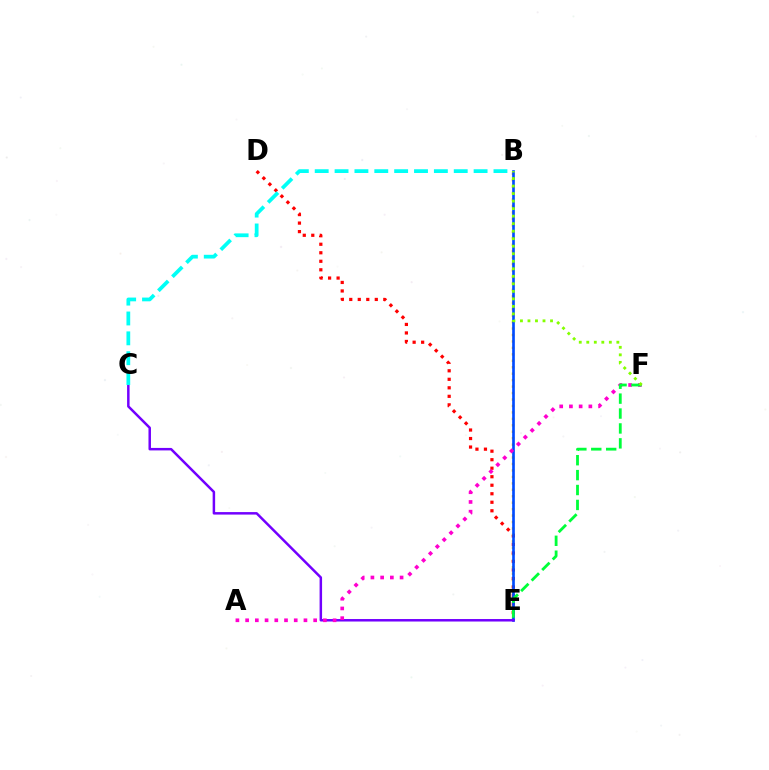{('B', 'E'): [{'color': '#ffbd00', 'line_style': 'dotted', 'thickness': 1.75}, {'color': '#004bff', 'line_style': 'solid', 'thickness': 1.92}], ('D', 'E'): [{'color': '#ff0000', 'line_style': 'dotted', 'thickness': 2.31}], ('C', 'E'): [{'color': '#7200ff', 'line_style': 'solid', 'thickness': 1.79}], ('A', 'F'): [{'color': '#ff00cf', 'line_style': 'dotted', 'thickness': 2.64}], ('E', 'F'): [{'color': '#00ff39', 'line_style': 'dashed', 'thickness': 2.03}], ('B', 'C'): [{'color': '#00fff6', 'line_style': 'dashed', 'thickness': 2.7}], ('B', 'F'): [{'color': '#84ff00', 'line_style': 'dotted', 'thickness': 2.04}]}